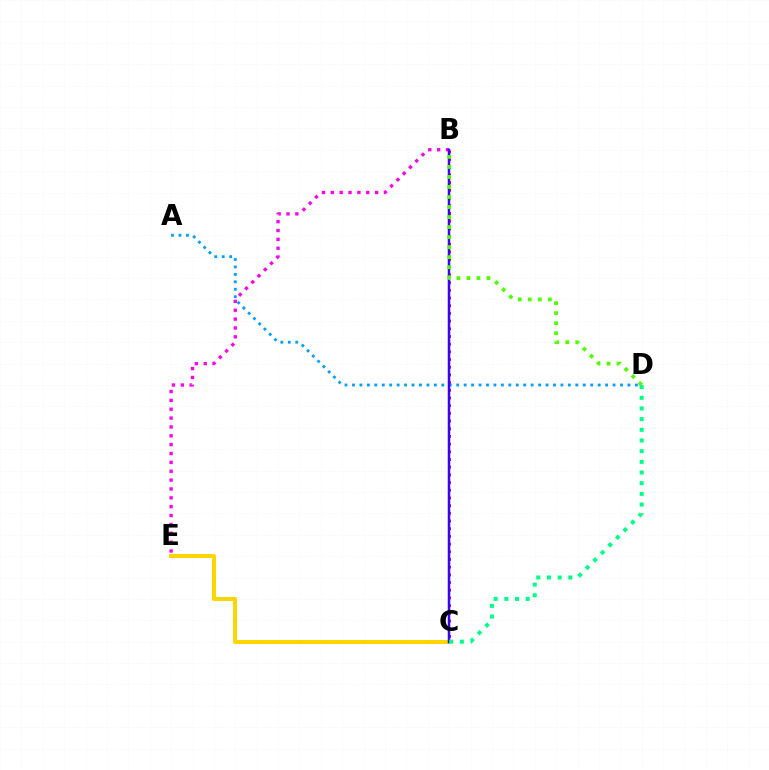{('C', 'E'): [{'color': '#ffd500', 'line_style': 'solid', 'thickness': 2.86}], ('B', 'C'): [{'color': '#ff0000', 'line_style': 'dotted', 'thickness': 2.09}, {'color': '#3700ff', 'line_style': 'solid', 'thickness': 1.8}], ('A', 'D'): [{'color': '#009eff', 'line_style': 'dotted', 'thickness': 2.02}], ('B', 'E'): [{'color': '#ff00ed', 'line_style': 'dotted', 'thickness': 2.41}], ('B', 'D'): [{'color': '#4fff00', 'line_style': 'dotted', 'thickness': 2.73}], ('C', 'D'): [{'color': '#00ff86', 'line_style': 'dotted', 'thickness': 2.9}]}